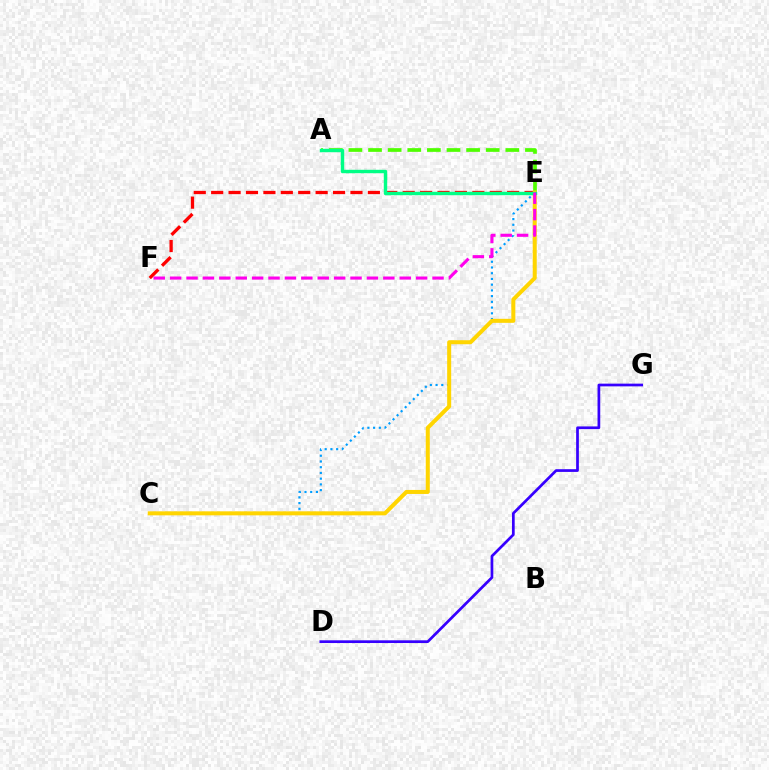{('E', 'F'): [{'color': '#ff0000', 'line_style': 'dashed', 'thickness': 2.37}, {'color': '#ff00ed', 'line_style': 'dashed', 'thickness': 2.23}], ('C', 'E'): [{'color': '#009eff', 'line_style': 'dotted', 'thickness': 1.56}, {'color': '#ffd500', 'line_style': 'solid', 'thickness': 2.89}], ('A', 'E'): [{'color': '#4fff00', 'line_style': 'dashed', 'thickness': 2.66}, {'color': '#00ff86', 'line_style': 'solid', 'thickness': 2.46}], ('D', 'G'): [{'color': '#3700ff', 'line_style': 'solid', 'thickness': 1.96}]}